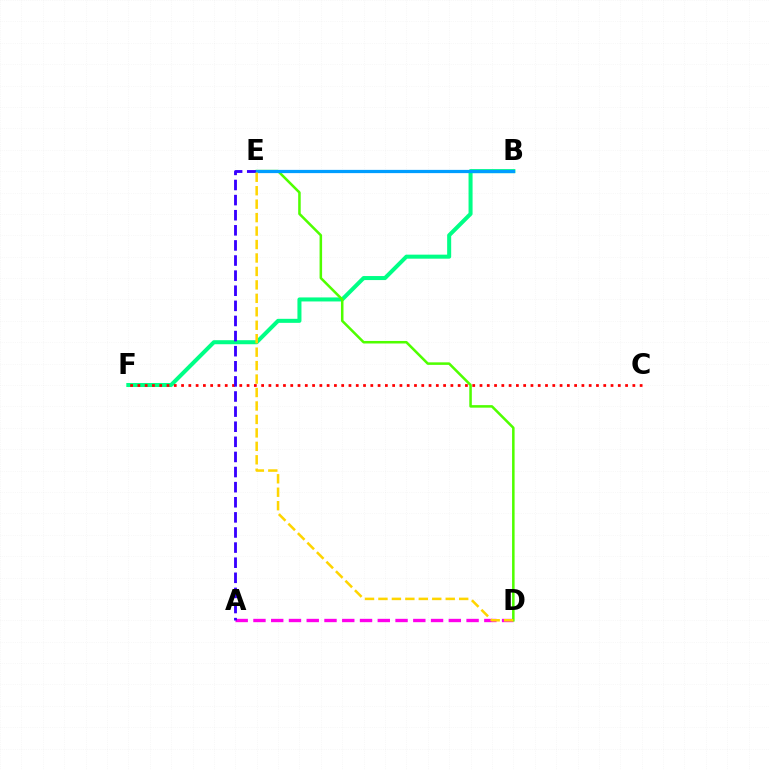{('B', 'F'): [{'color': '#00ff86', 'line_style': 'solid', 'thickness': 2.9}], ('A', 'D'): [{'color': '#ff00ed', 'line_style': 'dashed', 'thickness': 2.41}], ('D', 'E'): [{'color': '#4fff00', 'line_style': 'solid', 'thickness': 1.82}, {'color': '#ffd500', 'line_style': 'dashed', 'thickness': 1.83}], ('C', 'F'): [{'color': '#ff0000', 'line_style': 'dotted', 'thickness': 1.98}], ('A', 'E'): [{'color': '#3700ff', 'line_style': 'dashed', 'thickness': 2.05}], ('B', 'E'): [{'color': '#009eff', 'line_style': 'solid', 'thickness': 2.34}]}